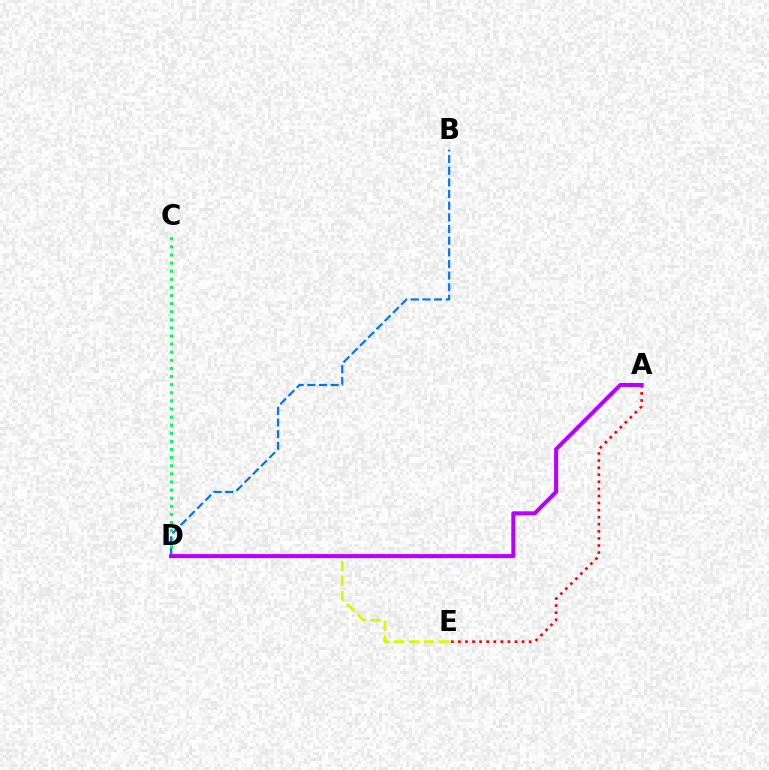{('C', 'D'): [{'color': '#00ff5c', 'line_style': 'dotted', 'thickness': 2.2}], ('D', 'E'): [{'color': '#d1ff00', 'line_style': 'dashed', 'thickness': 2.03}], ('B', 'D'): [{'color': '#0074ff', 'line_style': 'dashed', 'thickness': 1.58}], ('A', 'E'): [{'color': '#ff0000', 'line_style': 'dotted', 'thickness': 1.92}], ('A', 'D'): [{'color': '#b900ff', 'line_style': 'solid', 'thickness': 2.93}]}